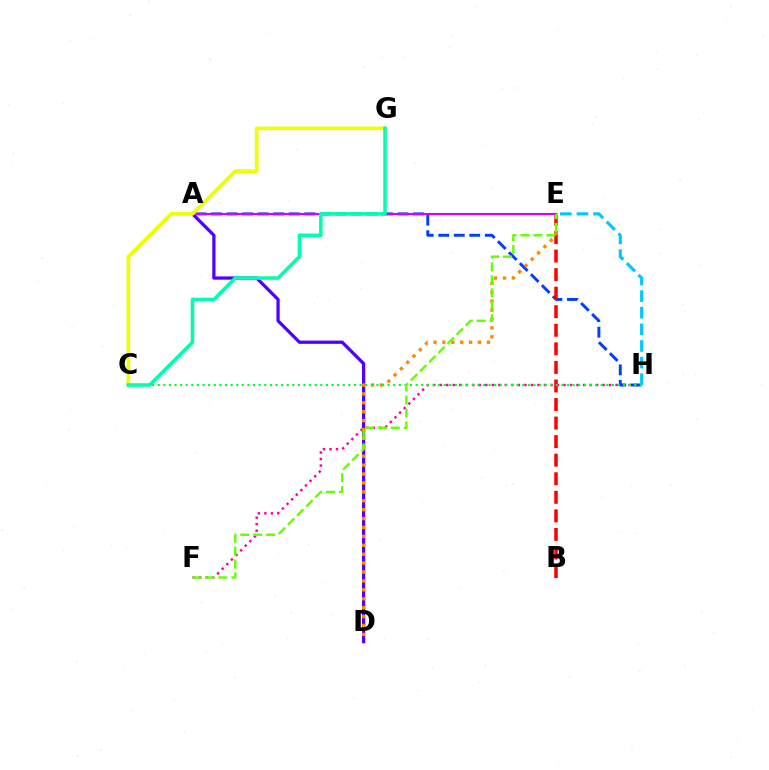{('F', 'H'): [{'color': '#ff00a0', 'line_style': 'dotted', 'thickness': 1.77}], ('A', 'H'): [{'color': '#003fff', 'line_style': 'dashed', 'thickness': 2.11}], ('A', 'D'): [{'color': '#4f00ff', 'line_style': 'solid', 'thickness': 2.34}], ('B', 'E'): [{'color': '#ff0000', 'line_style': 'dashed', 'thickness': 2.52}], ('D', 'E'): [{'color': '#ff8800', 'line_style': 'dotted', 'thickness': 2.42}], ('E', 'H'): [{'color': '#00c7ff', 'line_style': 'dashed', 'thickness': 2.26}], ('A', 'E'): [{'color': '#d600ff', 'line_style': 'solid', 'thickness': 1.53}], ('C', 'H'): [{'color': '#00ff27', 'line_style': 'dotted', 'thickness': 1.52}], ('C', 'G'): [{'color': '#eeff00', 'line_style': 'solid', 'thickness': 2.64}, {'color': '#00ffaf', 'line_style': 'solid', 'thickness': 2.54}], ('E', 'F'): [{'color': '#66ff00', 'line_style': 'dashed', 'thickness': 1.76}]}